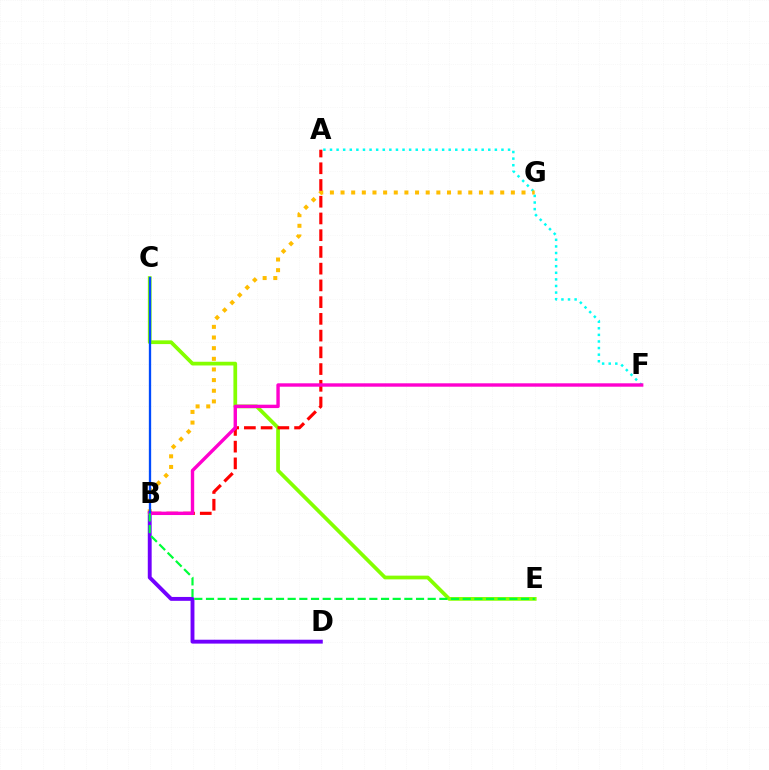{('A', 'F'): [{'color': '#00fff6', 'line_style': 'dotted', 'thickness': 1.79}], ('C', 'E'): [{'color': '#84ff00', 'line_style': 'solid', 'thickness': 2.69}], ('B', 'G'): [{'color': '#ffbd00', 'line_style': 'dotted', 'thickness': 2.89}], ('A', 'B'): [{'color': '#ff0000', 'line_style': 'dashed', 'thickness': 2.27}], ('B', 'D'): [{'color': '#7200ff', 'line_style': 'solid', 'thickness': 2.79}], ('B', 'F'): [{'color': '#ff00cf', 'line_style': 'solid', 'thickness': 2.44}], ('B', 'C'): [{'color': '#004bff', 'line_style': 'solid', 'thickness': 1.66}], ('B', 'E'): [{'color': '#00ff39', 'line_style': 'dashed', 'thickness': 1.59}]}